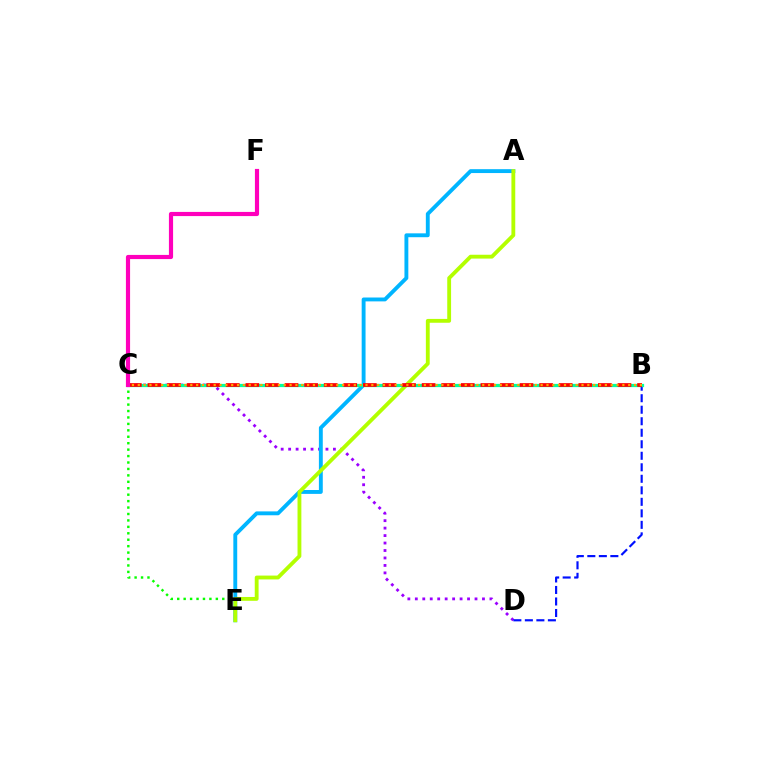{('C', 'E'): [{'color': '#08ff00', 'line_style': 'dotted', 'thickness': 1.75}], ('C', 'D'): [{'color': '#9b00ff', 'line_style': 'dotted', 'thickness': 2.03}], ('A', 'E'): [{'color': '#00b5ff', 'line_style': 'solid', 'thickness': 2.79}, {'color': '#b3ff00', 'line_style': 'solid', 'thickness': 2.76}], ('B', 'D'): [{'color': '#0010ff', 'line_style': 'dashed', 'thickness': 1.56}], ('B', 'C'): [{'color': '#00ff9d', 'line_style': 'solid', 'thickness': 2.33}, {'color': '#ff0000', 'line_style': 'dashed', 'thickness': 2.66}, {'color': '#ffa500', 'line_style': 'dotted', 'thickness': 1.59}], ('C', 'F'): [{'color': '#ff00bd', 'line_style': 'solid', 'thickness': 3.0}]}